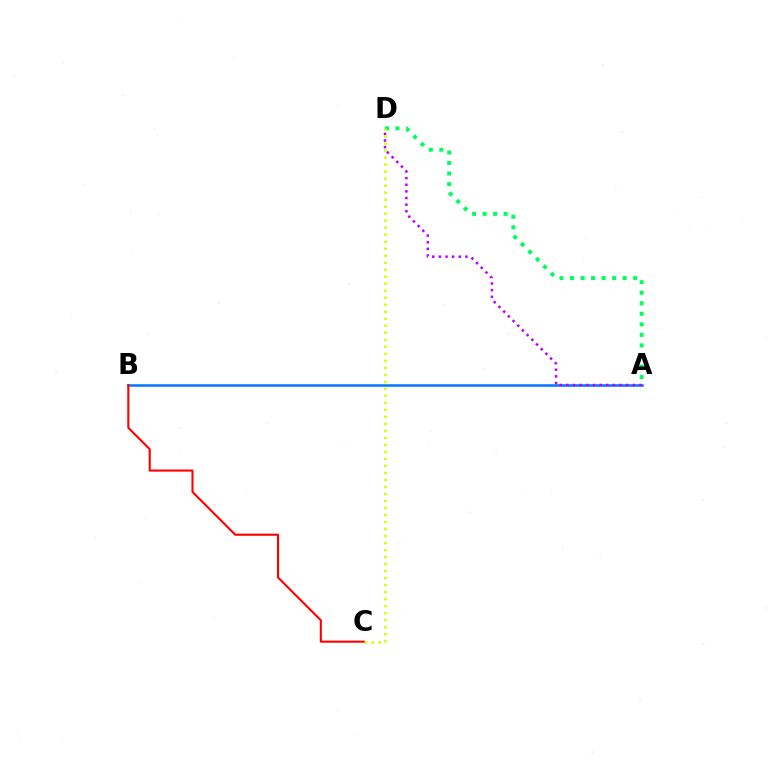{('A', 'B'): [{'color': '#0074ff', 'line_style': 'solid', 'thickness': 1.8}], ('A', 'D'): [{'color': '#00ff5c', 'line_style': 'dotted', 'thickness': 2.86}, {'color': '#b900ff', 'line_style': 'dotted', 'thickness': 1.8}], ('C', 'D'): [{'color': '#d1ff00', 'line_style': 'dotted', 'thickness': 1.9}], ('B', 'C'): [{'color': '#ff0000', 'line_style': 'solid', 'thickness': 1.51}]}